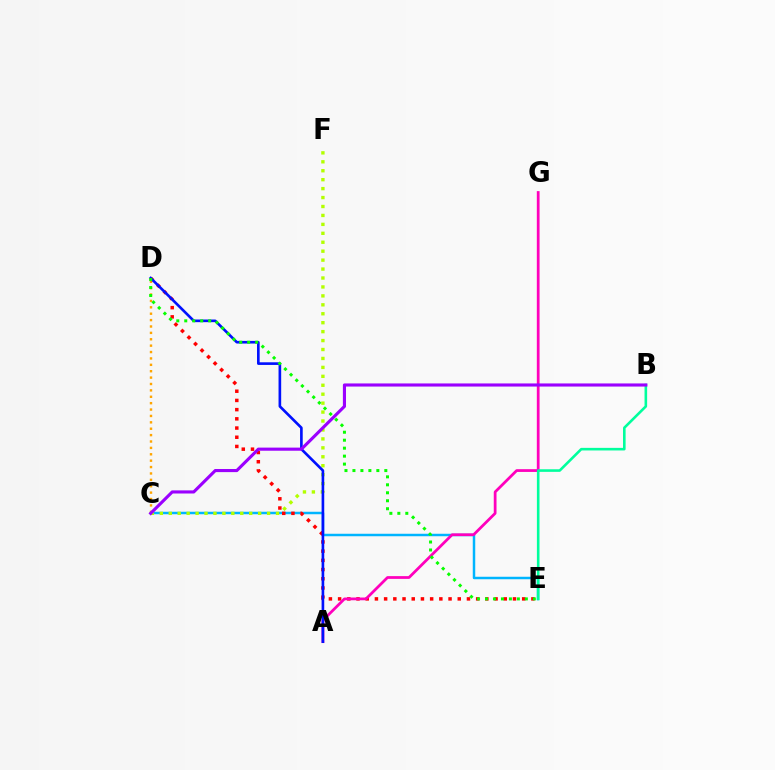{('C', 'E'): [{'color': '#00b5ff', 'line_style': 'solid', 'thickness': 1.79}], ('C', 'D'): [{'color': '#ffa500', 'line_style': 'dotted', 'thickness': 1.74}], ('D', 'E'): [{'color': '#ff0000', 'line_style': 'dotted', 'thickness': 2.5}, {'color': '#08ff00', 'line_style': 'dotted', 'thickness': 2.17}], ('A', 'G'): [{'color': '#ff00bd', 'line_style': 'solid', 'thickness': 1.99}], ('C', 'F'): [{'color': '#b3ff00', 'line_style': 'dotted', 'thickness': 2.43}], ('B', 'E'): [{'color': '#00ff9d', 'line_style': 'solid', 'thickness': 1.87}], ('A', 'D'): [{'color': '#0010ff', 'line_style': 'solid', 'thickness': 1.9}], ('B', 'C'): [{'color': '#9b00ff', 'line_style': 'solid', 'thickness': 2.24}]}